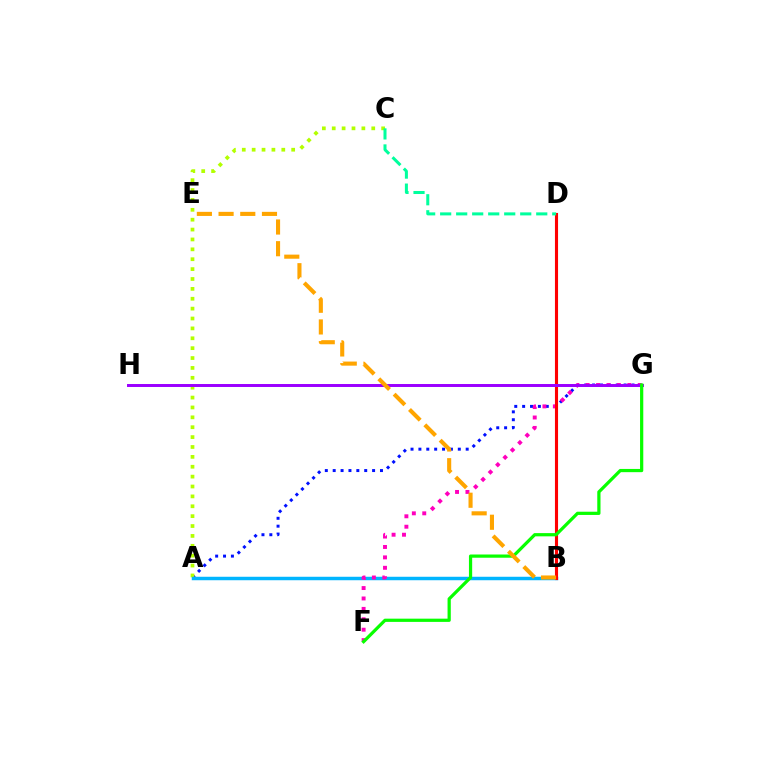{('A', 'G'): [{'color': '#0010ff', 'line_style': 'dotted', 'thickness': 2.14}], ('A', 'C'): [{'color': '#b3ff00', 'line_style': 'dotted', 'thickness': 2.68}], ('A', 'B'): [{'color': '#00b5ff', 'line_style': 'solid', 'thickness': 2.5}], ('F', 'G'): [{'color': '#ff00bd', 'line_style': 'dotted', 'thickness': 2.83}, {'color': '#08ff00', 'line_style': 'solid', 'thickness': 2.32}], ('B', 'D'): [{'color': '#ff0000', 'line_style': 'solid', 'thickness': 2.24}], ('C', 'D'): [{'color': '#00ff9d', 'line_style': 'dashed', 'thickness': 2.18}], ('G', 'H'): [{'color': '#9b00ff', 'line_style': 'solid', 'thickness': 2.13}], ('B', 'E'): [{'color': '#ffa500', 'line_style': 'dashed', 'thickness': 2.95}]}